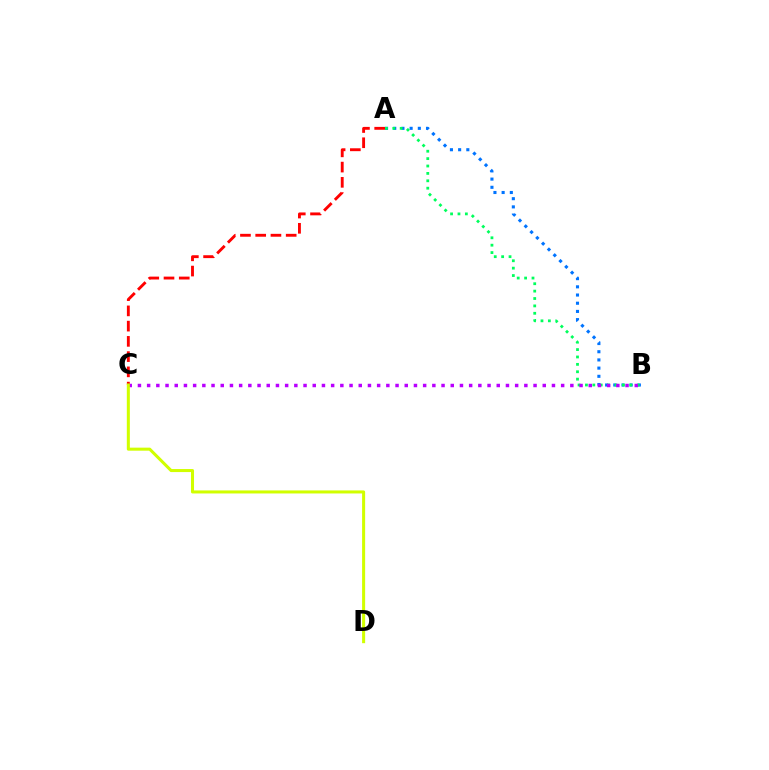{('A', 'B'): [{'color': '#0074ff', 'line_style': 'dotted', 'thickness': 2.23}, {'color': '#00ff5c', 'line_style': 'dotted', 'thickness': 2.01}], ('B', 'C'): [{'color': '#b900ff', 'line_style': 'dotted', 'thickness': 2.5}], ('A', 'C'): [{'color': '#ff0000', 'line_style': 'dashed', 'thickness': 2.07}], ('C', 'D'): [{'color': '#d1ff00', 'line_style': 'solid', 'thickness': 2.19}]}